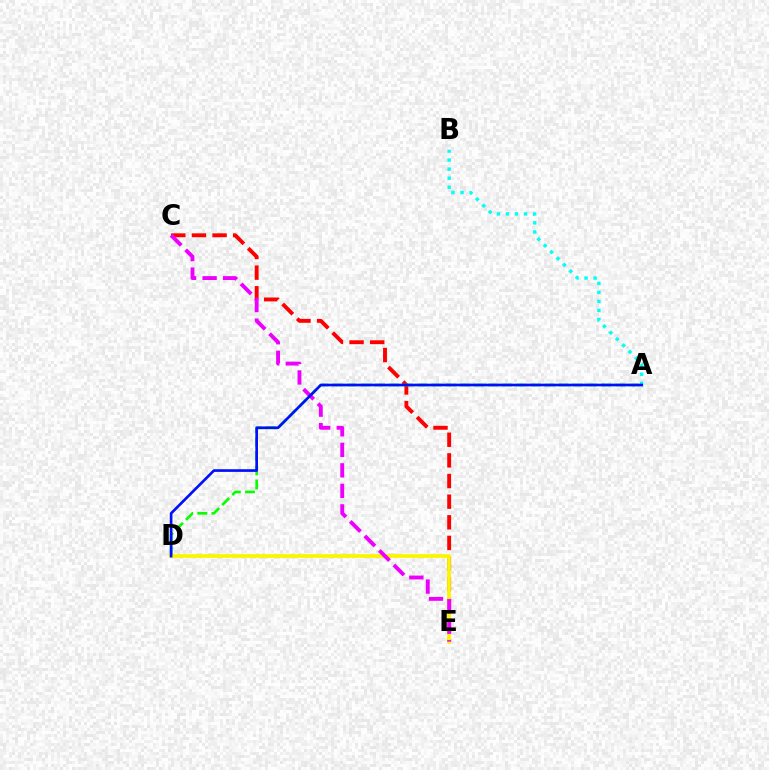{('A', 'B'): [{'color': '#00fff6', 'line_style': 'dotted', 'thickness': 2.46}], ('C', 'E'): [{'color': '#ff0000', 'line_style': 'dashed', 'thickness': 2.8}, {'color': '#ee00ff', 'line_style': 'dashed', 'thickness': 2.79}], ('A', 'D'): [{'color': '#08ff00', 'line_style': 'dashed', 'thickness': 1.92}, {'color': '#0010ff', 'line_style': 'solid', 'thickness': 1.92}], ('D', 'E'): [{'color': '#fcf500', 'line_style': 'solid', 'thickness': 2.7}]}